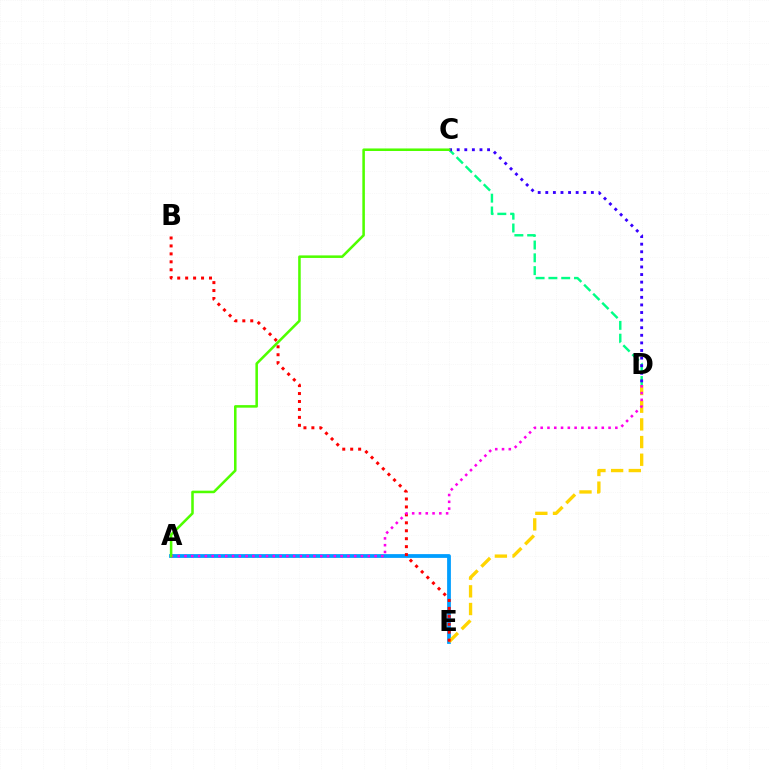{('A', 'E'): [{'color': '#009eff', 'line_style': 'solid', 'thickness': 2.72}], ('D', 'E'): [{'color': '#ffd500', 'line_style': 'dashed', 'thickness': 2.4}], ('B', 'E'): [{'color': '#ff0000', 'line_style': 'dotted', 'thickness': 2.16}], ('C', 'D'): [{'color': '#00ff86', 'line_style': 'dashed', 'thickness': 1.74}, {'color': '#3700ff', 'line_style': 'dotted', 'thickness': 2.06}], ('A', 'D'): [{'color': '#ff00ed', 'line_style': 'dotted', 'thickness': 1.84}], ('A', 'C'): [{'color': '#4fff00', 'line_style': 'solid', 'thickness': 1.83}]}